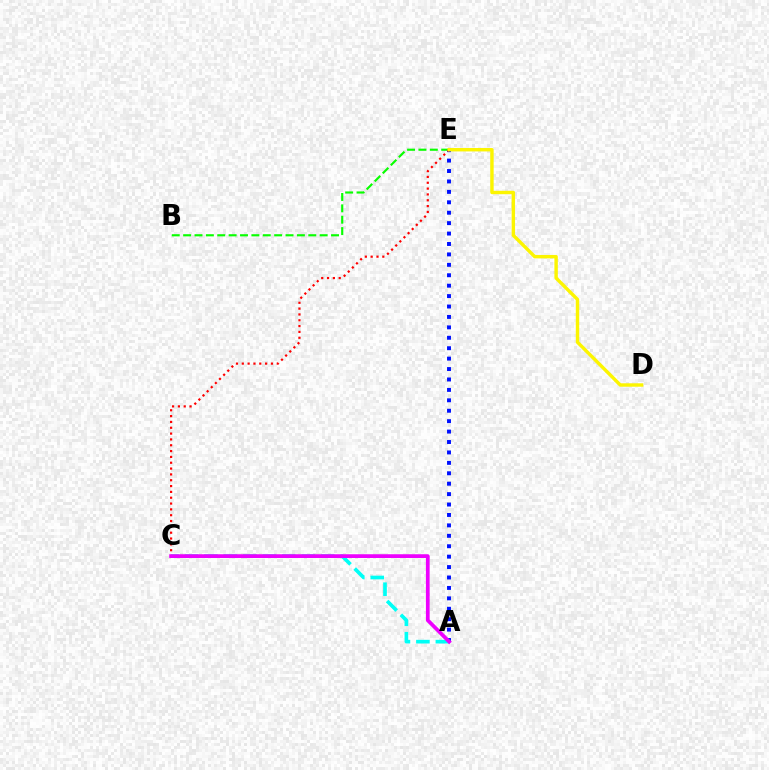{('B', 'E'): [{'color': '#08ff00', 'line_style': 'dashed', 'thickness': 1.55}], ('A', 'E'): [{'color': '#0010ff', 'line_style': 'dotted', 'thickness': 2.83}], ('A', 'C'): [{'color': '#00fff6', 'line_style': 'dashed', 'thickness': 2.64}, {'color': '#ee00ff', 'line_style': 'solid', 'thickness': 2.7}], ('C', 'E'): [{'color': '#ff0000', 'line_style': 'dotted', 'thickness': 1.58}], ('D', 'E'): [{'color': '#fcf500', 'line_style': 'solid', 'thickness': 2.46}]}